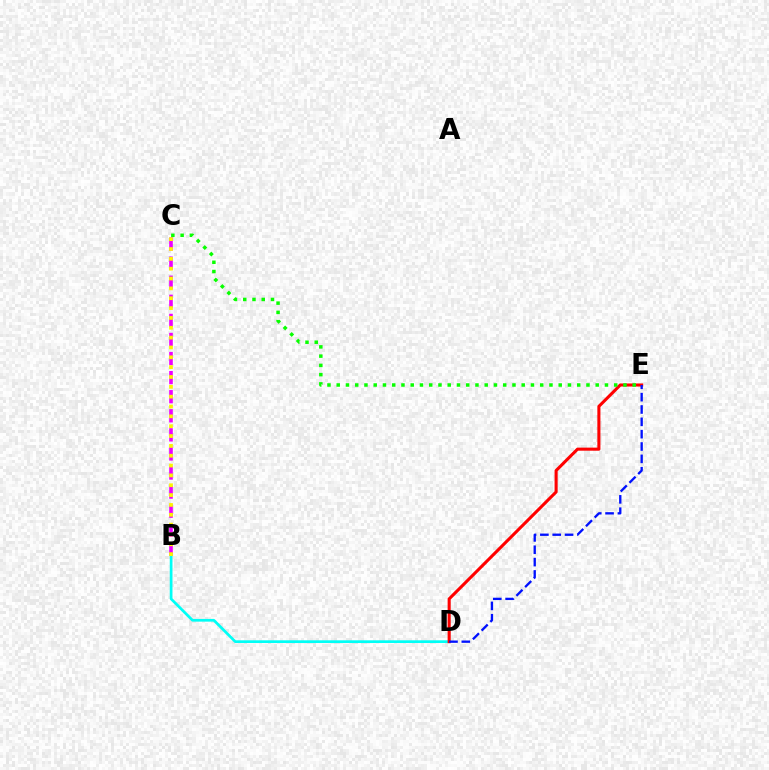{('B', 'C'): [{'color': '#ee00ff', 'line_style': 'dashed', 'thickness': 2.59}, {'color': '#fcf500', 'line_style': 'dotted', 'thickness': 2.67}], ('B', 'D'): [{'color': '#00fff6', 'line_style': 'solid', 'thickness': 1.96}], ('D', 'E'): [{'color': '#ff0000', 'line_style': 'solid', 'thickness': 2.21}, {'color': '#0010ff', 'line_style': 'dashed', 'thickness': 1.68}], ('C', 'E'): [{'color': '#08ff00', 'line_style': 'dotted', 'thickness': 2.51}]}